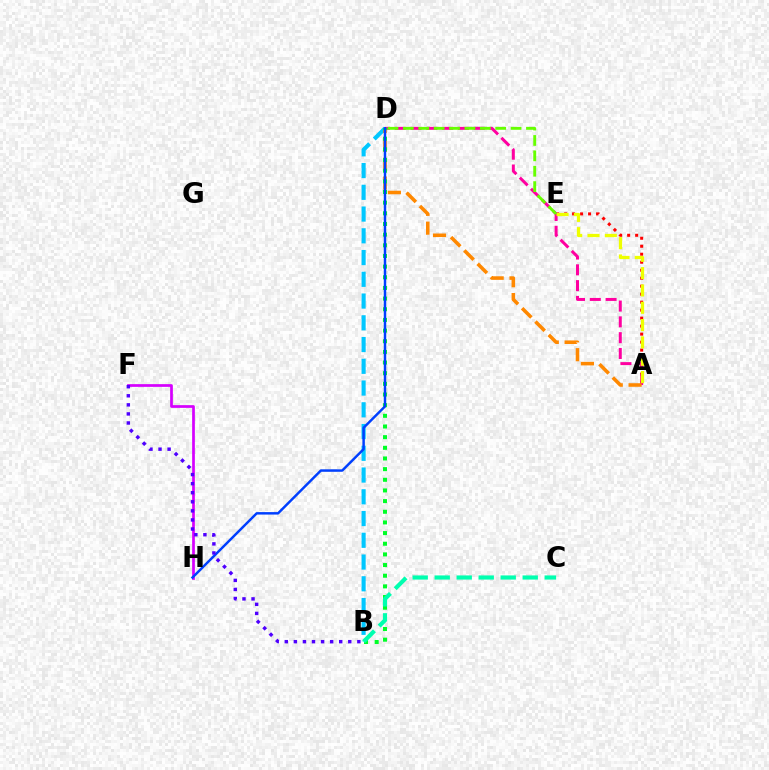{('F', 'H'): [{'color': '#d600ff', 'line_style': 'solid', 'thickness': 1.96}], ('A', 'E'): [{'color': '#ff0000', 'line_style': 'dotted', 'thickness': 2.17}, {'color': '#eeff00', 'line_style': 'dashed', 'thickness': 2.35}], ('A', 'D'): [{'color': '#ff00a0', 'line_style': 'dashed', 'thickness': 2.15}, {'color': '#ff8800', 'line_style': 'dashed', 'thickness': 2.56}], ('B', 'D'): [{'color': '#00c7ff', 'line_style': 'dashed', 'thickness': 2.95}, {'color': '#00ff27', 'line_style': 'dotted', 'thickness': 2.9}], ('B', 'C'): [{'color': '#00ffaf', 'line_style': 'dashed', 'thickness': 2.99}], ('D', 'H'): [{'color': '#003fff', 'line_style': 'solid', 'thickness': 1.78}], ('D', 'E'): [{'color': '#66ff00', 'line_style': 'dashed', 'thickness': 2.09}], ('B', 'F'): [{'color': '#4f00ff', 'line_style': 'dotted', 'thickness': 2.46}]}